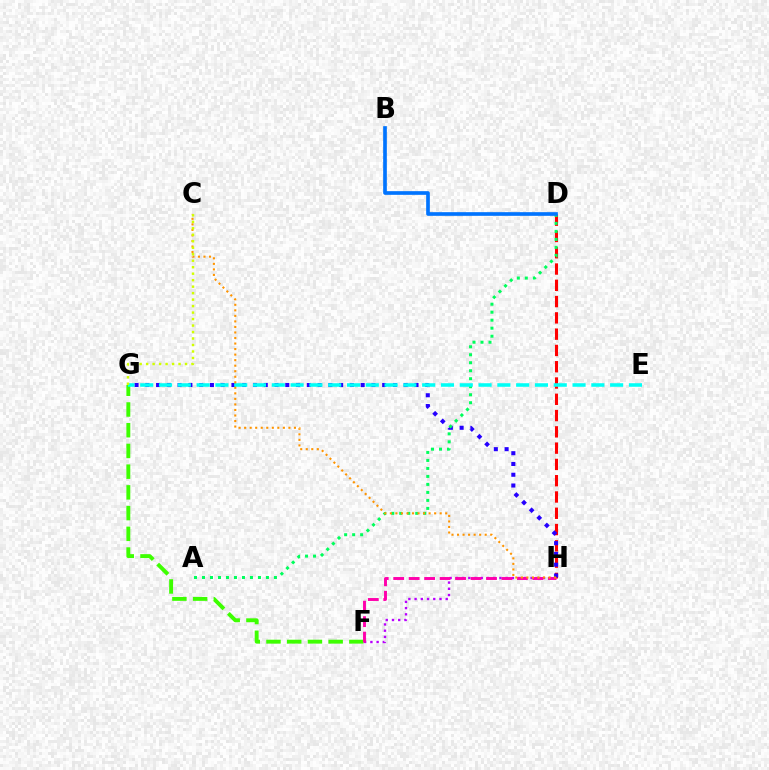{('D', 'H'): [{'color': '#ff0000', 'line_style': 'dashed', 'thickness': 2.21}], ('F', 'G'): [{'color': '#3dff00', 'line_style': 'dashed', 'thickness': 2.82}], ('F', 'H'): [{'color': '#b900ff', 'line_style': 'dotted', 'thickness': 1.69}, {'color': '#ff00ac', 'line_style': 'dashed', 'thickness': 2.1}], ('G', 'H'): [{'color': '#2500ff', 'line_style': 'dotted', 'thickness': 2.93}], ('A', 'D'): [{'color': '#00ff5c', 'line_style': 'dotted', 'thickness': 2.17}], ('E', 'G'): [{'color': '#00fff6', 'line_style': 'dashed', 'thickness': 2.55}], ('C', 'H'): [{'color': '#ff9400', 'line_style': 'dotted', 'thickness': 1.5}], ('B', 'D'): [{'color': '#0074ff', 'line_style': 'solid', 'thickness': 2.64}], ('C', 'G'): [{'color': '#d1ff00', 'line_style': 'dotted', 'thickness': 1.76}]}